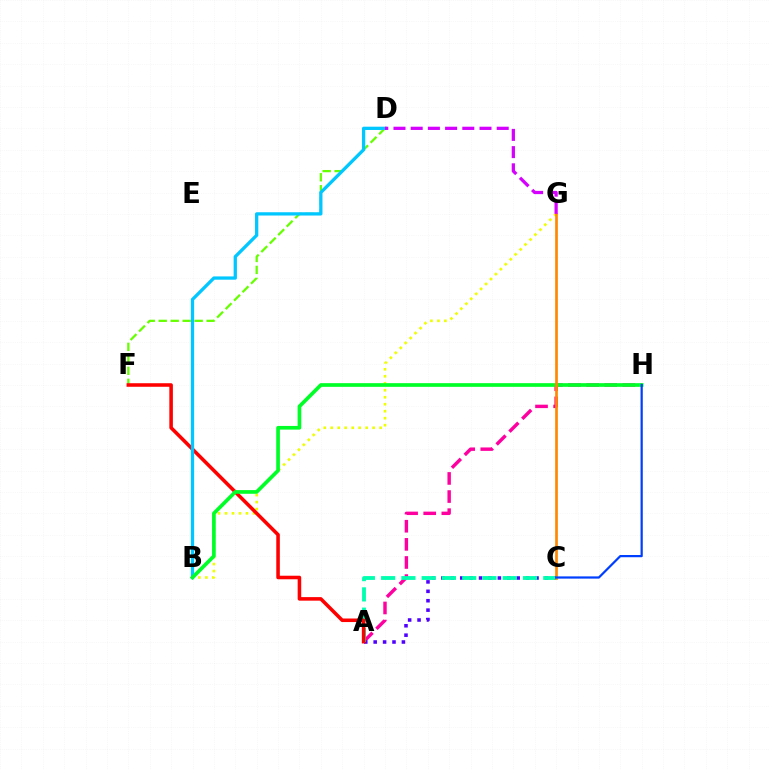{('A', 'H'): [{'color': '#ff00a0', 'line_style': 'dashed', 'thickness': 2.46}], ('A', 'C'): [{'color': '#4f00ff', 'line_style': 'dotted', 'thickness': 2.56}, {'color': '#00ffaf', 'line_style': 'dashed', 'thickness': 2.75}], ('D', 'F'): [{'color': '#66ff00', 'line_style': 'dashed', 'thickness': 1.63}], ('B', 'G'): [{'color': '#eeff00', 'line_style': 'dotted', 'thickness': 1.9}], ('A', 'F'): [{'color': '#ff0000', 'line_style': 'solid', 'thickness': 2.56}], ('B', 'D'): [{'color': '#00c7ff', 'line_style': 'solid', 'thickness': 2.36}], ('B', 'H'): [{'color': '#00ff27', 'line_style': 'solid', 'thickness': 2.65}], ('C', 'G'): [{'color': '#ff8800', 'line_style': 'solid', 'thickness': 1.93}], ('D', 'G'): [{'color': '#d600ff', 'line_style': 'dashed', 'thickness': 2.34}], ('C', 'H'): [{'color': '#003fff', 'line_style': 'solid', 'thickness': 1.6}]}